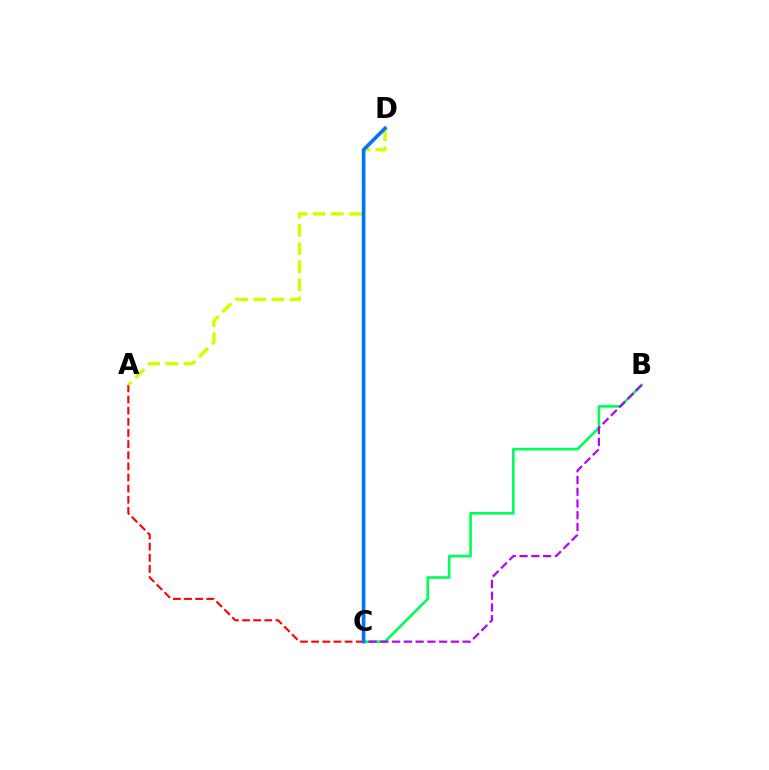{('B', 'C'): [{'color': '#00ff5c', 'line_style': 'solid', 'thickness': 1.93}, {'color': '#b900ff', 'line_style': 'dashed', 'thickness': 1.6}], ('A', 'C'): [{'color': '#ff0000', 'line_style': 'dashed', 'thickness': 1.51}], ('A', 'D'): [{'color': '#d1ff00', 'line_style': 'dashed', 'thickness': 2.46}], ('C', 'D'): [{'color': '#0074ff', 'line_style': 'solid', 'thickness': 2.61}]}